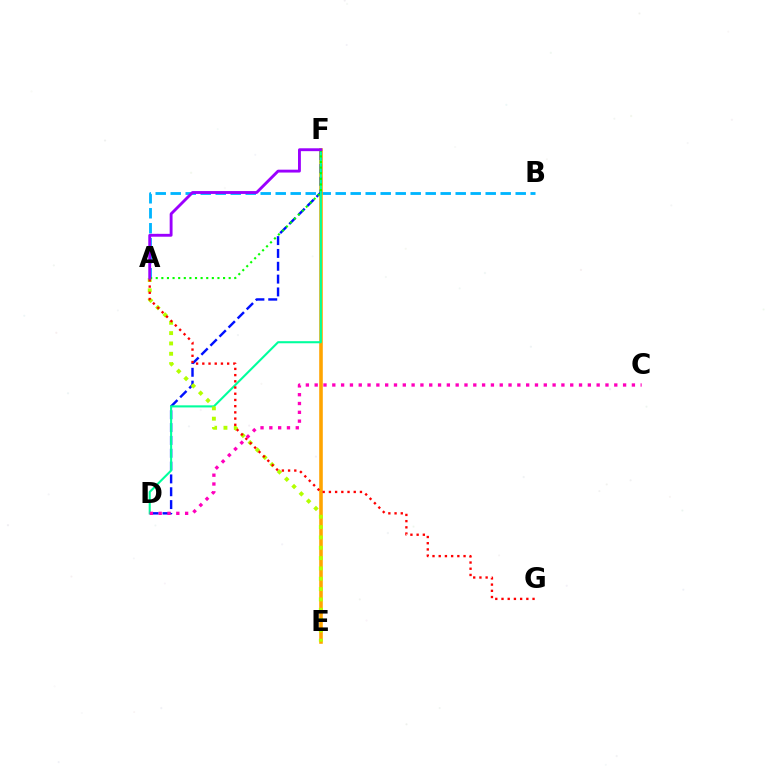{('A', 'B'): [{'color': '#00b5ff', 'line_style': 'dashed', 'thickness': 2.04}], ('E', 'F'): [{'color': '#ffa500', 'line_style': 'solid', 'thickness': 2.57}], ('D', 'F'): [{'color': '#0010ff', 'line_style': 'dashed', 'thickness': 1.74}, {'color': '#00ff9d', 'line_style': 'solid', 'thickness': 1.51}], ('A', 'E'): [{'color': '#b3ff00', 'line_style': 'dotted', 'thickness': 2.81}], ('A', 'F'): [{'color': '#08ff00', 'line_style': 'dotted', 'thickness': 1.52}, {'color': '#9b00ff', 'line_style': 'solid', 'thickness': 2.07}], ('A', 'G'): [{'color': '#ff0000', 'line_style': 'dotted', 'thickness': 1.69}], ('C', 'D'): [{'color': '#ff00bd', 'line_style': 'dotted', 'thickness': 2.39}]}